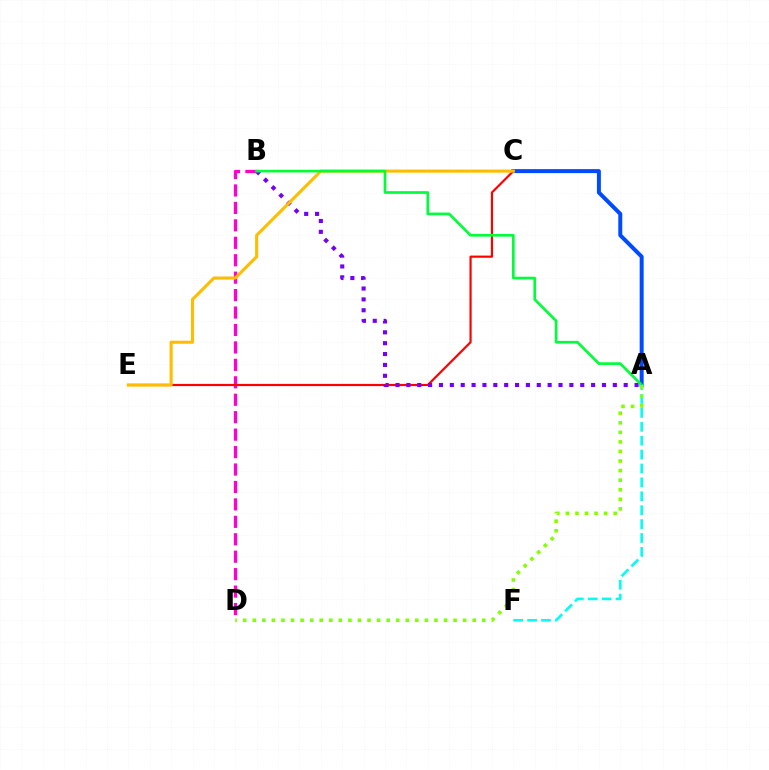{('A', 'F'): [{'color': '#00fff6', 'line_style': 'dashed', 'thickness': 1.89}], ('B', 'D'): [{'color': '#ff00cf', 'line_style': 'dashed', 'thickness': 2.37}], ('A', 'C'): [{'color': '#004bff', 'line_style': 'solid', 'thickness': 2.87}], ('C', 'E'): [{'color': '#ff0000', 'line_style': 'solid', 'thickness': 1.57}, {'color': '#ffbd00', 'line_style': 'solid', 'thickness': 2.22}], ('A', 'B'): [{'color': '#7200ff', 'line_style': 'dotted', 'thickness': 2.95}, {'color': '#00ff39', 'line_style': 'solid', 'thickness': 1.93}], ('A', 'D'): [{'color': '#84ff00', 'line_style': 'dotted', 'thickness': 2.6}]}